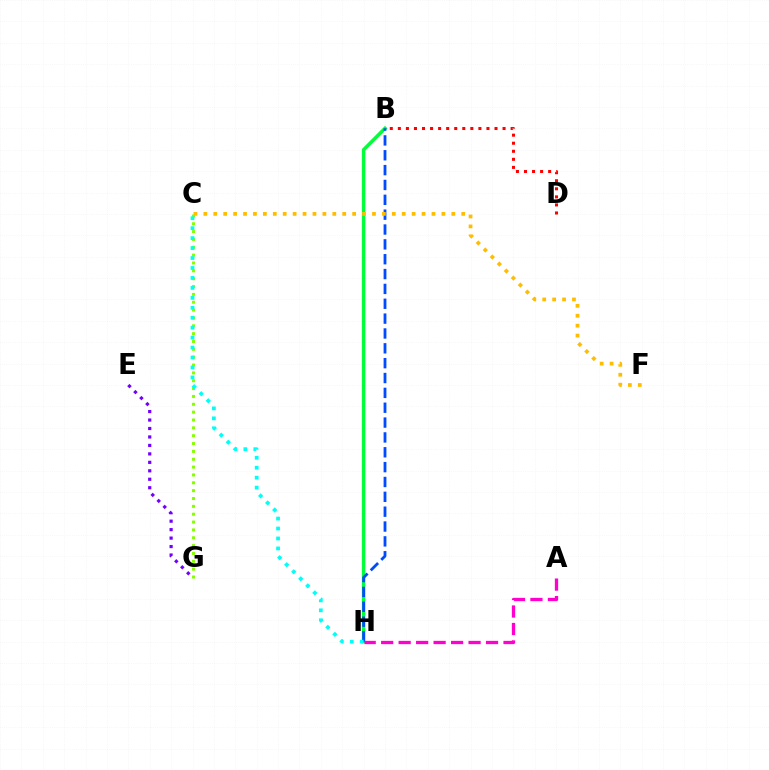{('C', 'G'): [{'color': '#84ff00', 'line_style': 'dotted', 'thickness': 2.13}], ('B', 'H'): [{'color': '#00ff39', 'line_style': 'solid', 'thickness': 2.5}, {'color': '#004bff', 'line_style': 'dashed', 'thickness': 2.02}], ('C', 'F'): [{'color': '#ffbd00', 'line_style': 'dotted', 'thickness': 2.69}], ('C', 'H'): [{'color': '#00fff6', 'line_style': 'dotted', 'thickness': 2.7}], ('A', 'H'): [{'color': '#ff00cf', 'line_style': 'dashed', 'thickness': 2.37}], ('E', 'G'): [{'color': '#7200ff', 'line_style': 'dotted', 'thickness': 2.3}], ('B', 'D'): [{'color': '#ff0000', 'line_style': 'dotted', 'thickness': 2.19}]}